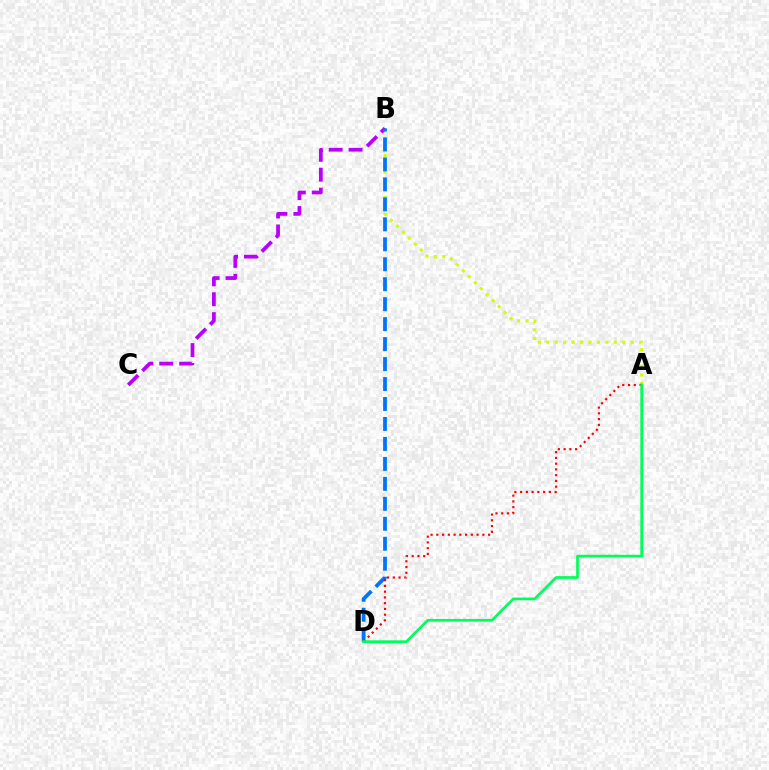{('A', 'B'): [{'color': '#d1ff00', 'line_style': 'dotted', 'thickness': 2.29}], ('B', 'C'): [{'color': '#b900ff', 'line_style': 'dashed', 'thickness': 2.7}], ('B', 'D'): [{'color': '#0074ff', 'line_style': 'dashed', 'thickness': 2.71}], ('A', 'D'): [{'color': '#ff0000', 'line_style': 'dotted', 'thickness': 1.56}, {'color': '#00ff5c', 'line_style': 'solid', 'thickness': 1.95}]}